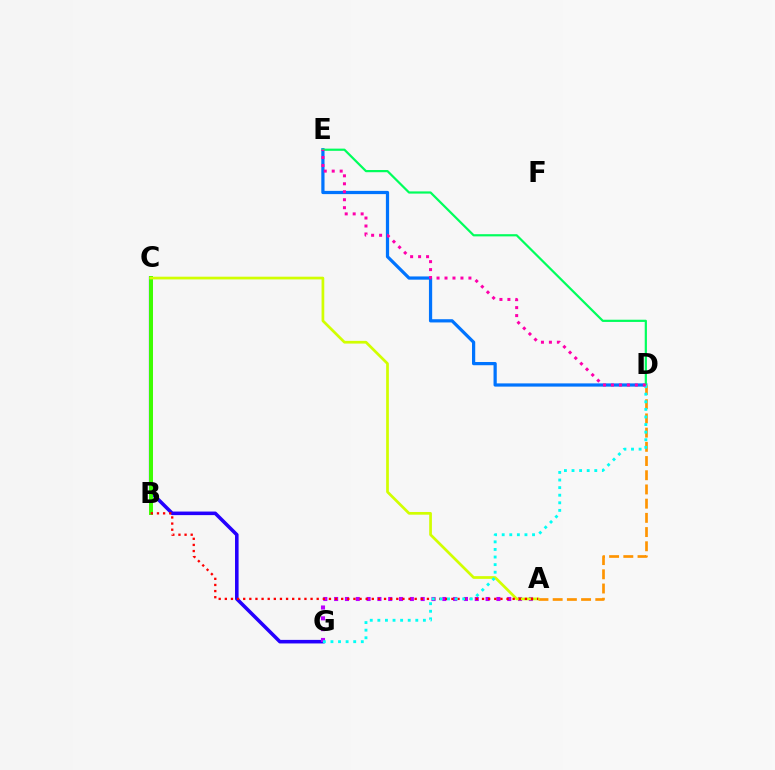{('D', 'E'): [{'color': '#0074ff', 'line_style': 'solid', 'thickness': 2.32}, {'color': '#00ff5c', 'line_style': 'solid', 'thickness': 1.59}, {'color': '#ff00ac', 'line_style': 'dotted', 'thickness': 2.16}], ('A', 'D'): [{'color': '#ff9400', 'line_style': 'dashed', 'thickness': 1.93}], ('C', 'G'): [{'color': '#2500ff', 'line_style': 'solid', 'thickness': 2.57}], ('B', 'C'): [{'color': '#3dff00', 'line_style': 'solid', 'thickness': 2.85}], ('A', 'G'): [{'color': '#b900ff', 'line_style': 'dotted', 'thickness': 2.94}], ('A', 'C'): [{'color': '#d1ff00', 'line_style': 'solid', 'thickness': 1.95}], ('A', 'B'): [{'color': '#ff0000', 'line_style': 'dotted', 'thickness': 1.66}], ('D', 'G'): [{'color': '#00fff6', 'line_style': 'dotted', 'thickness': 2.06}]}